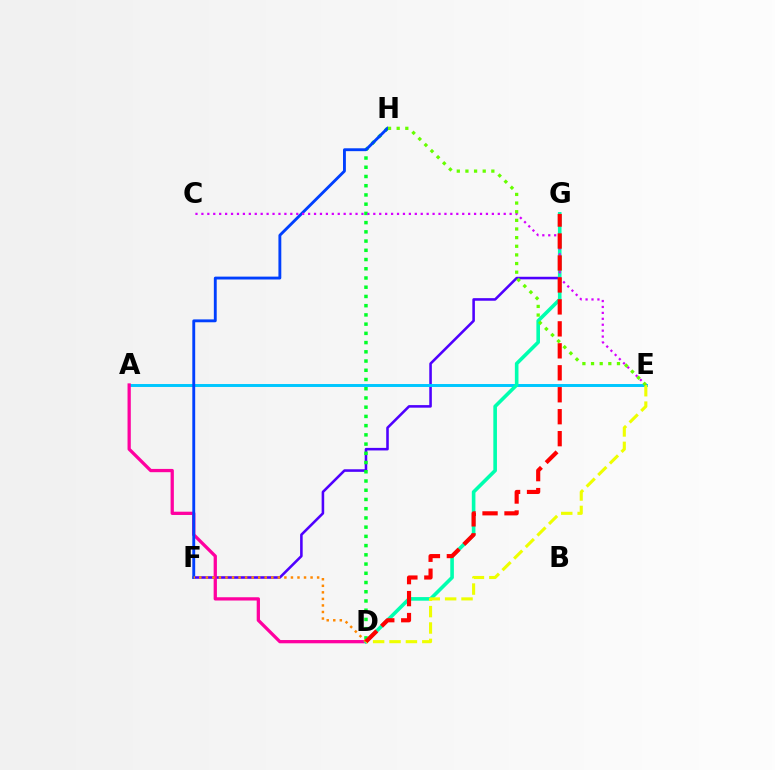{('F', 'G'): [{'color': '#4f00ff', 'line_style': 'solid', 'thickness': 1.85}], ('D', 'H'): [{'color': '#00ff27', 'line_style': 'dotted', 'thickness': 2.51}], ('A', 'E'): [{'color': '#00c7ff', 'line_style': 'solid', 'thickness': 2.13}], ('A', 'D'): [{'color': '#ff00a0', 'line_style': 'solid', 'thickness': 2.35}], ('F', 'H'): [{'color': '#003fff', 'line_style': 'solid', 'thickness': 2.07}], ('D', 'G'): [{'color': '#00ffaf', 'line_style': 'solid', 'thickness': 2.6}, {'color': '#ff0000', 'line_style': 'dashed', 'thickness': 2.98}], ('D', 'F'): [{'color': '#ff8800', 'line_style': 'dotted', 'thickness': 1.78}], ('C', 'E'): [{'color': '#d600ff', 'line_style': 'dotted', 'thickness': 1.61}], ('D', 'E'): [{'color': '#eeff00', 'line_style': 'dashed', 'thickness': 2.23}], ('E', 'H'): [{'color': '#66ff00', 'line_style': 'dotted', 'thickness': 2.35}]}